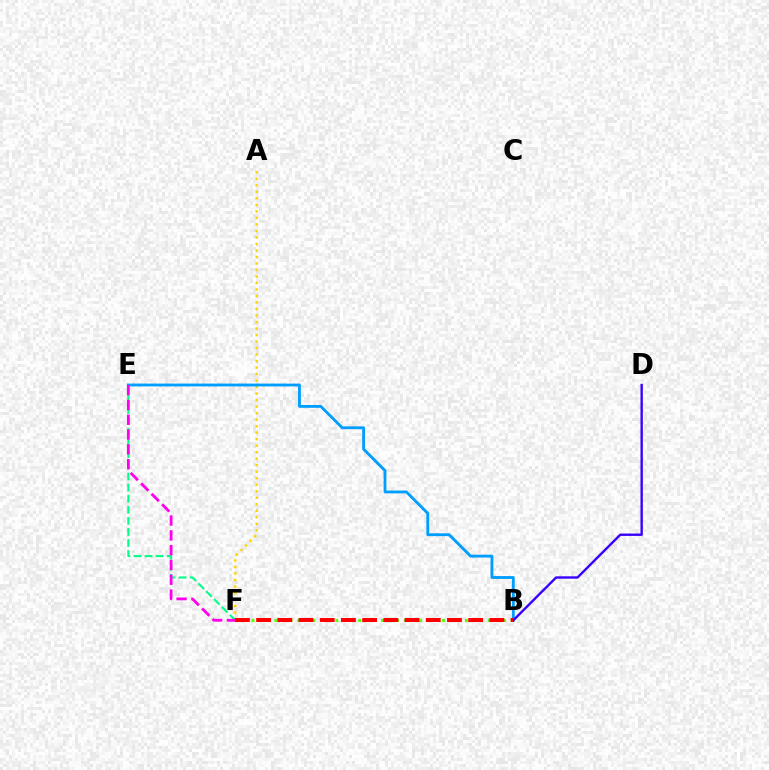{('A', 'F'): [{'color': '#ffd500', 'line_style': 'dotted', 'thickness': 1.77}], ('B', 'F'): [{'color': '#4fff00', 'line_style': 'dotted', 'thickness': 2.07}, {'color': '#ff0000', 'line_style': 'dashed', 'thickness': 2.88}], ('B', 'E'): [{'color': '#009eff', 'line_style': 'solid', 'thickness': 2.05}], ('B', 'D'): [{'color': '#3700ff', 'line_style': 'solid', 'thickness': 1.71}], ('E', 'F'): [{'color': '#00ff86', 'line_style': 'dashed', 'thickness': 1.51}, {'color': '#ff00ed', 'line_style': 'dashed', 'thickness': 2.01}]}